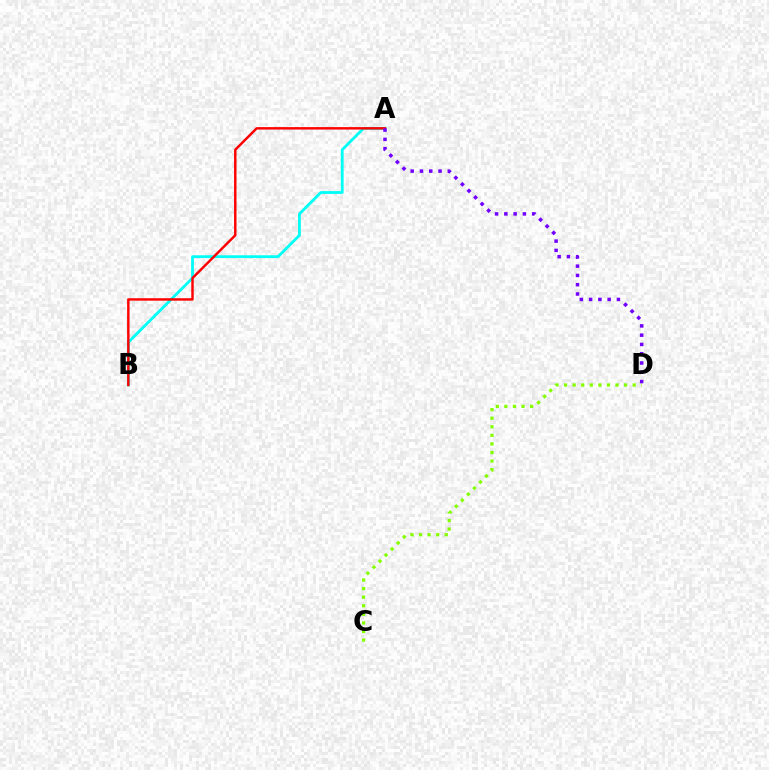{('C', 'D'): [{'color': '#84ff00', 'line_style': 'dotted', 'thickness': 2.33}], ('A', 'B'): [{'color': '#00fff6', 'line_style': 'solid', 'thickness': 2.01}, {'color': '#ff0000', 'line_style': 'solid', 'thickness': 1.76}], ('A', 'D'): [{'color': '#7200ff', 'line_style': 'dotted', 'thickness': 2.52}]}